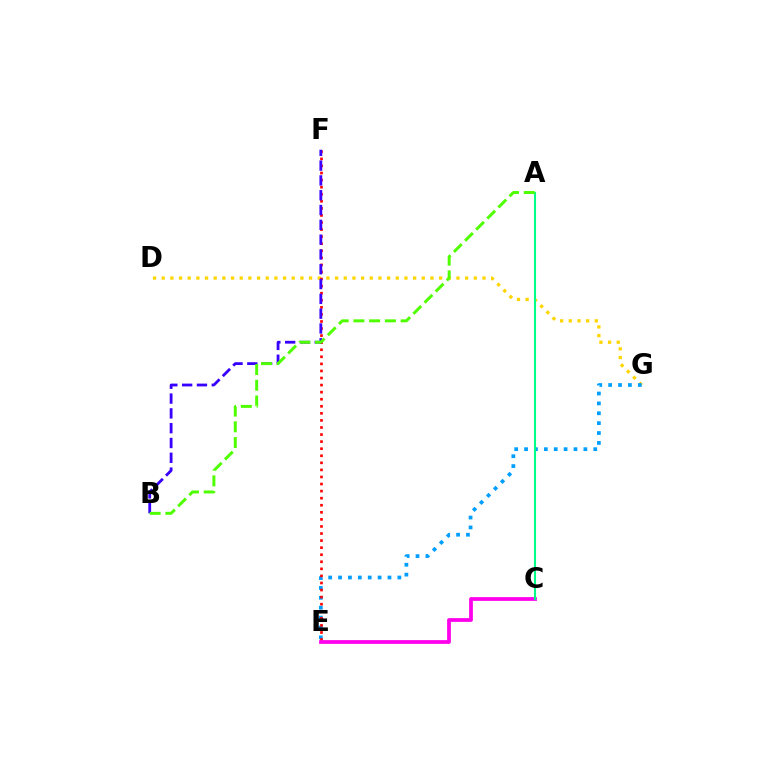{('D', 'G'): [{'color': '#ffd500', 'line_style': 'dotted', 'thickness': 2.36}], ('E', 'G'): [{'color': '#009eff', 'line_style': 'dotted', 'thickness': 2.69}], ('E', 'F'): [{'color': '#ff0000', 'line_style': 'dotted', 'thickness': 1.92}], ('C', 'E'): [{'color': '#ff00ed', 'line_style': 'solid', 'thickness': 2.71}], ('B', 'F'): [{'color': '#3700ff', 'line_style': 'dashed', 'thickness': 2.01}], ('A', 'C'): [{'color': '#00ff86', 'line_style': 'solid', 'thickness': 1.51}], ('A', 'B'): [{'color': '#4fff00', 'line_style': 'dashed', 'thickness': 2.14}]}